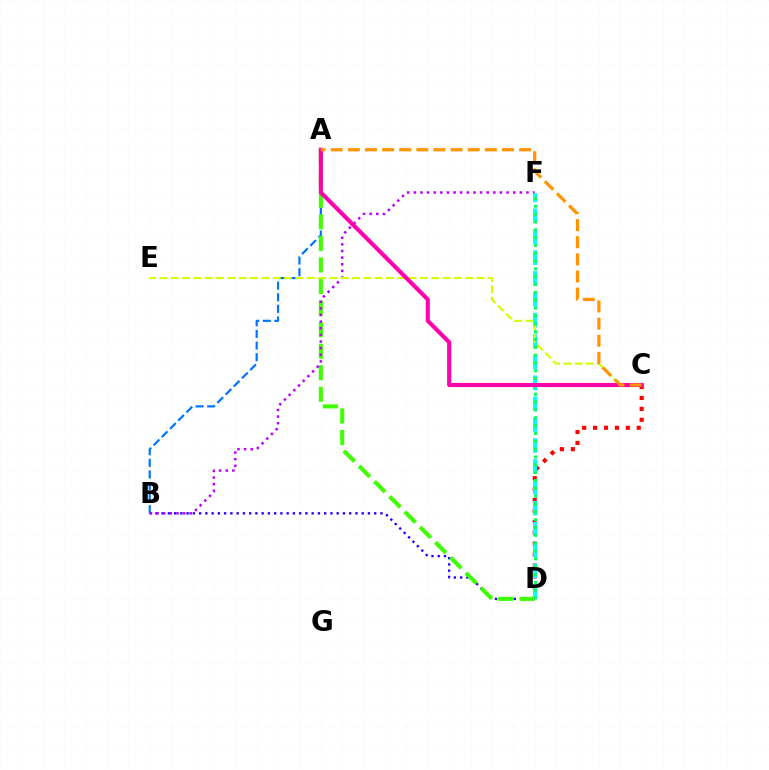{('C', 'D'): [{'color': '#ff0000', 'line_style': 'dotted', 'thickness': 2.97}], ('B', 'D'): [{'color': '#2500ff', 'line_style': 'dotted', 'thickness': 1.7}], ('A', 'B'): [{'color': '#0074ff', 'line_style': 'dashed', 'thickness': 1.58}], ('A', 'D'): [{'color': '#3dff00', 'line_style': 'dashed', 'thickness': 2.93}], ('B', 'F'): [{'color': '#b900ff', 'line_style': 'dotted', 'thickness': 1.8}], ('D', 'F'): [{'color': '#00fff6', 'line_style': 'dashed', 'thickness': 2.84}, {'color': '#00ff5c', 'line_style': 'dotted', 'thickness': 2.13}], ('C', 'E'): [{'color': '#d1ff00', 'line_style': 'dashed', 'thickness': 1.54}], ('A', 'C'): [{'color': '#ff00ac', 'line_style': 'solid', 'thickness': 2.95}, {'color': '#ff9400', 'line_style': 'dashed', 'thickness': 2.33}]}